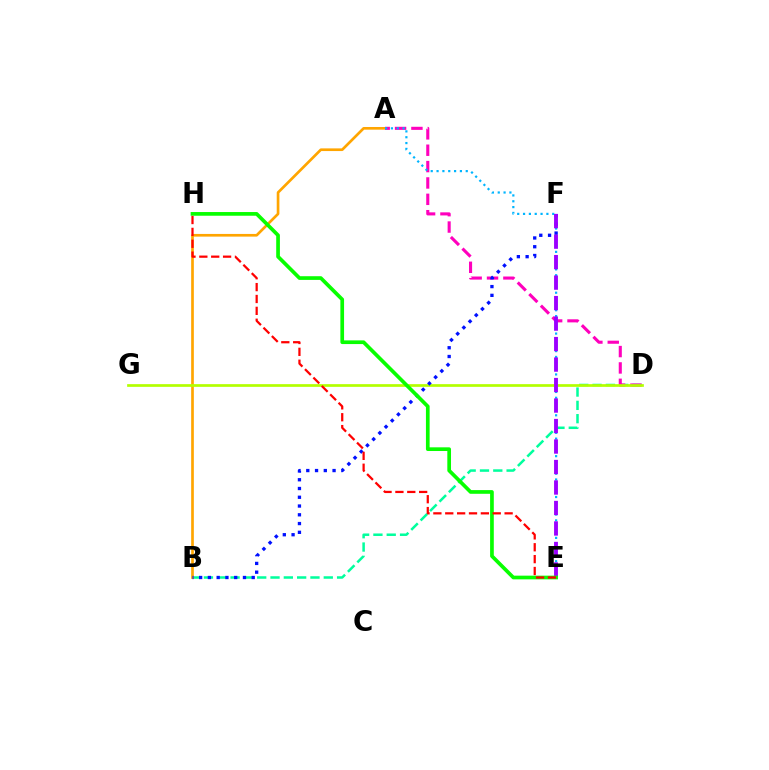{('B', 'D'): [{'color': '#00ff9d', 'line_style': 'dashed', 'thickness': 1.81}], ('A', 'B'): [{'color': '#ffa500', 'line_style': 'solid', 'thickness': 1.93}], ('A', 'D'): [{'color': '#ff00bd', 'line_style': 'dashed', 'thickness': 2.22}], ('A', 'E'): [{'color': '#00b5ff', 'line_style': 'dotted', 'thickness': 1.59}], ('D', 'G'): [{'color': '#b3ff00', 'line_style': 'solid', 'thickness': 1.94}], ('B', 'F'): [{'color': '#0010ff', 'line_style': 'dotted', 'thickness': 2.38}], ('E', 'F'): [{'color': '#9b00ff', 'line_style': 'dashed', 'thickness': 2.78}], ('E', 'H'): [{'color': '#08ff00', 'line_style': 'solid', 'thickness': 2.66}, {'color': '#ff0000', 'line_style': 'dashed', 'thickness': 1.61}]}